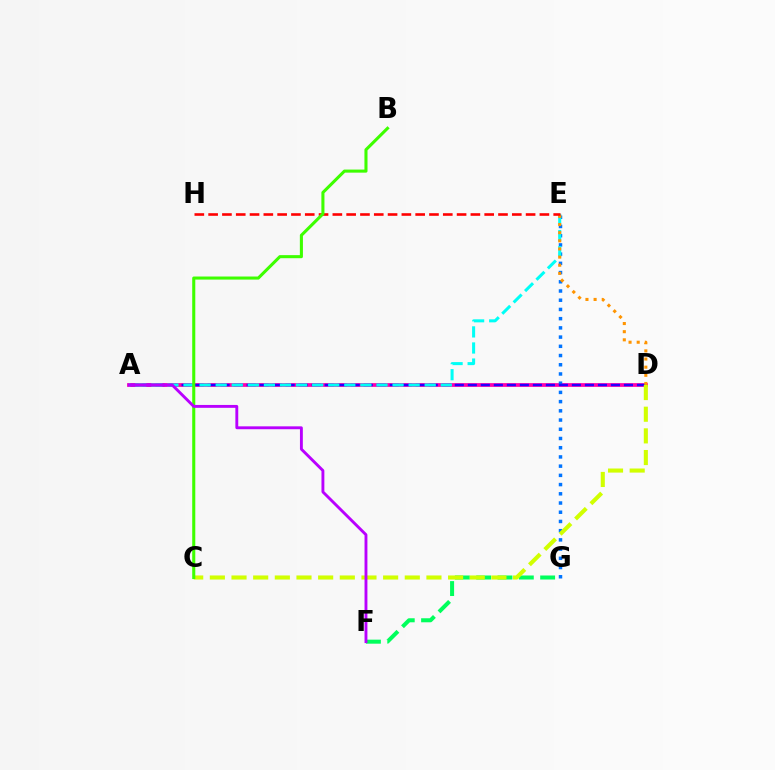{('A', 'D'): [{'color': '#ff00ac', 'line_style': 'solid', 'thickness': 2.69}, {'color': '#2500ff', 'line_style': 'dashed', 'thickness': 1.77}], ('E', 'G'): [{'color': '#0074ff', 'line_style': 'dotted', 'thickness': 2.5}], ('A', 'E'): [{'color': '#00fff6', 'line_style': 'dashed', 'thickness': 2.18}], ('F', 'G'): [{'color': '#00ff5c', 'line_style': 'dashed', 'thickness': 2.9}], ('C', 'D'): [{'color': '#d1ff00', 'line_style': 'dashed', 'thickness': 2.94}], ('D', 'E'): [{'color': '#ff9400', 'line_style': 'dotted', 'thickness': 2.21}], ('E', 'H'): [{'color': '#ff0000', 'line_style': 'dashed', 'thickness': 1.88}], ('B', 'C'): [{'color': '#3dff00', 'line_style': 'solid', 'thickness': 2.21}], ('A', 'F'): [{'color': '#b900ff', 'line_style': 'solid', 'thickness': 2.07}]}